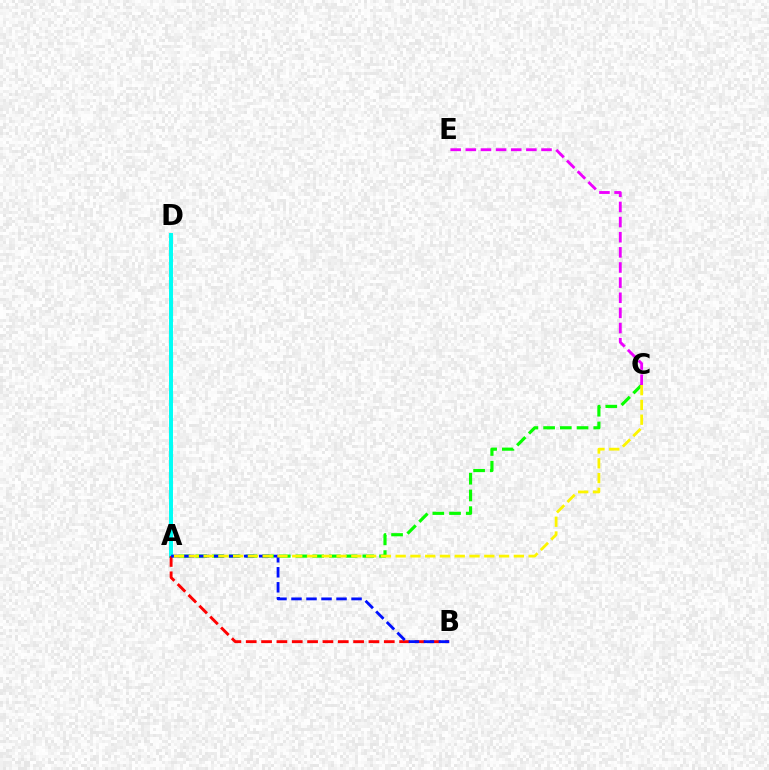{('A', 'C'): [{'color': '#08ff00', 'line_style': 'dashed', 'thickness': 2.27}, {'color': '#fcf500', 'line_style': 'dashed', 'thickness': 2.01}], ('A', 'D'): [{'color': '#00fff6', 'line_style': 'solid', 'thickness': 2.85}], ('A', 'B'): [{'color': '#ff0000', 'line_style': 'dashed', 'thickness': 2.08}, {'color': '#0010ff', 'line_style': 'dashed', 'thickness': 2.04}], ('C', 'E'): [{'color': '#ee00ff', 'line_style': 'dashed', 'thickness': 2.06}]}